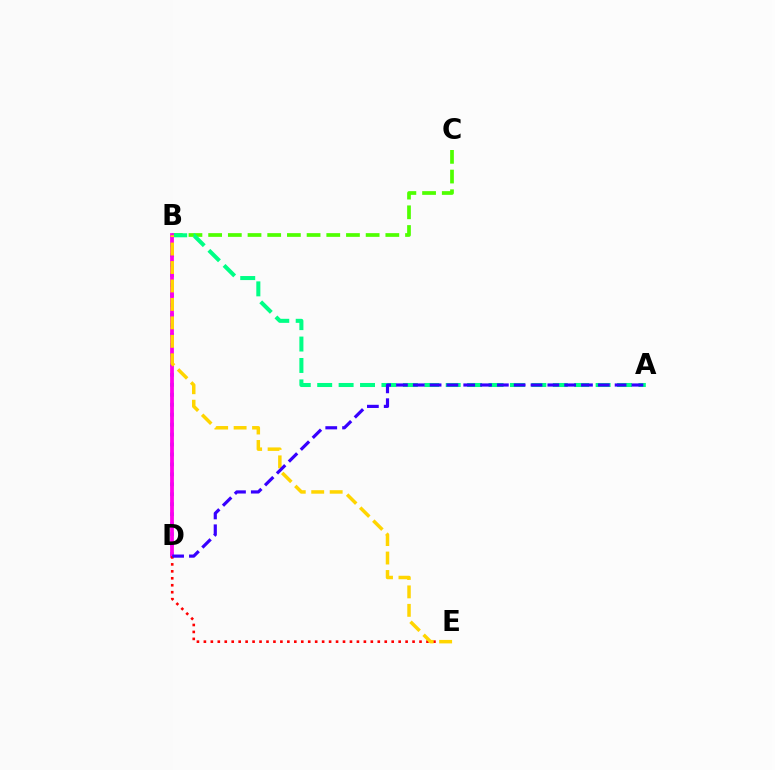{('B', 'C'): [{'color': '#4fff00', 'line_style': 'dashed', 'thickness': 2.67}], ('B', 'D'): [{'color': '#009eff', 'line_style': 'dotted', 'thickness': 2.71}, {'color': '#ff00ed', 'line_style': 'solid', 'thickness': 2.72}], ('A', 'B'): [{'color': '#00ff86', 'line_style': 'dashed', 'thickness': 2.91}], ('D', 'E'): [{'color': '#ff0000', 'line_style': 'dotted', 'thickness': 1.89}], ('B', 'E'): [{'color': '#ffd500', 'line_style': 'dashed', 'thickness': 2.51}], ('A', 'D'): [{'color': '#3700ff', 'line_style': 'dashed', 'thickness': 2.28}]}